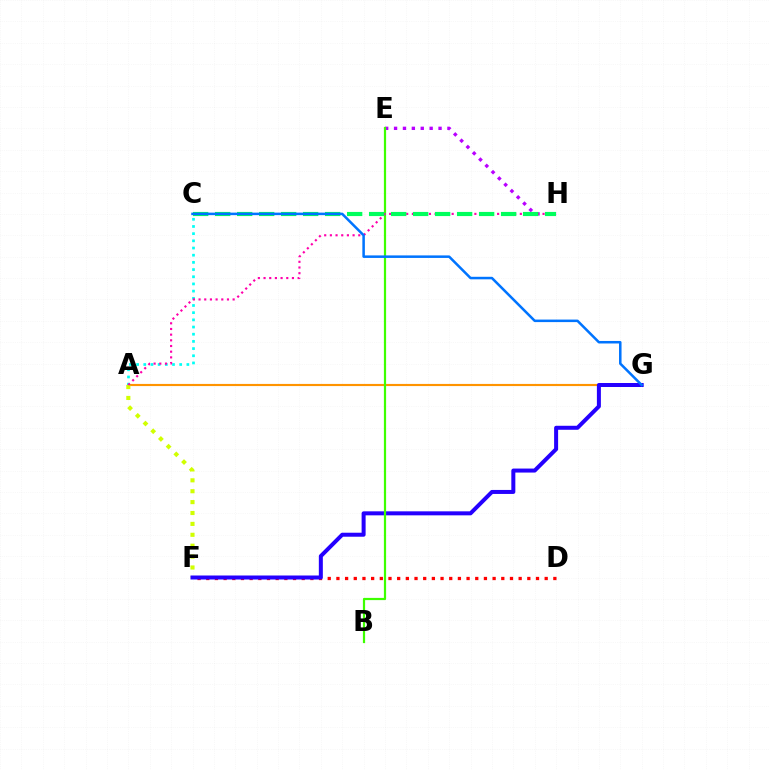{('A', 'G'): [{'color': '#ff9400', 'line_style': 'solid', 'thickness': 1.54}], ('E', 'H'): [{'color': '#b900ff', 'line_style': 'dotted', 'thickness': 2.42}], ('A', 'C'): [{'color': '#00fff6', 'line_style': 'dotted', 'thickness': 1.95}], ('A', 'F'): [{'color': '#d1ff00', 'line_style': 'dotted', 'thickness': 2.96}], ('D', 'F'): [{'color': '#ff0000', 'line_style': 'dotted', 'thickness': 2.36}], ('F', 'G'): [{'color': '#2500ff', 'line_style': 'solid', 'thickness': 2.88}], ('B', 'E'): [{'color': '#3dff00', 'line_style': 'solid', 'thickness': 1.59}], ('A', 'H'): [{'color': '#ff00ac', 'line_style': 'dotted', 'thickness': 1.54}], ('C', 'H'): [{'color': '#00ff5c', 'line_style': 'dashed', 'thickness': 2.99}], ('C', 'G'): [{'color': '#0074ff', 'line_style': 'solid', 'thickness': 1.82}]}